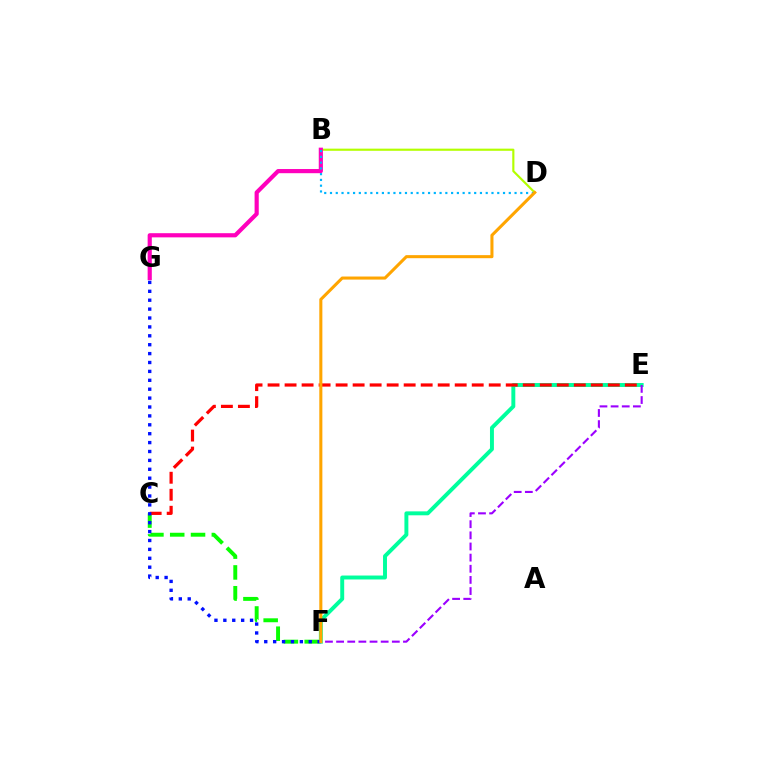{('C', 'F'): [{'color': '#08ff00', 'line_style': 'dashed', 'thickness': 2.83}], ('B', 'D'): [{'color': '#b3ff00', 'line_style': 'solid', 'thickness': 1.55}, {'color': '#00b5ff', 'line_style': 'dotted', 'thickness': 1.57}], ('E', 'F'): [{'color': '#00ff9d', 'line_style': 'solid', 'thickness': 2.83}, {'color': '#9b00ff', 'line_style': 'dashed', 'thickness': 1.51}], ('B', 'G'): [{'color': '#ff00bd', 'line_style': 'solid', 'thickness': 3.0}], ('C', 'E'): [{'color': '#ff0000', 'line_style': 'dashed', 'thickness': 2.31}], ('F', 'G'): [{'color': '#0010ff', 'line_style': 'dotted', 'thickness': 2.42}], ('D', 'F'): [{'color': '#ffa500', 'line_style': 'solid', 'thickness': 2.2}]}